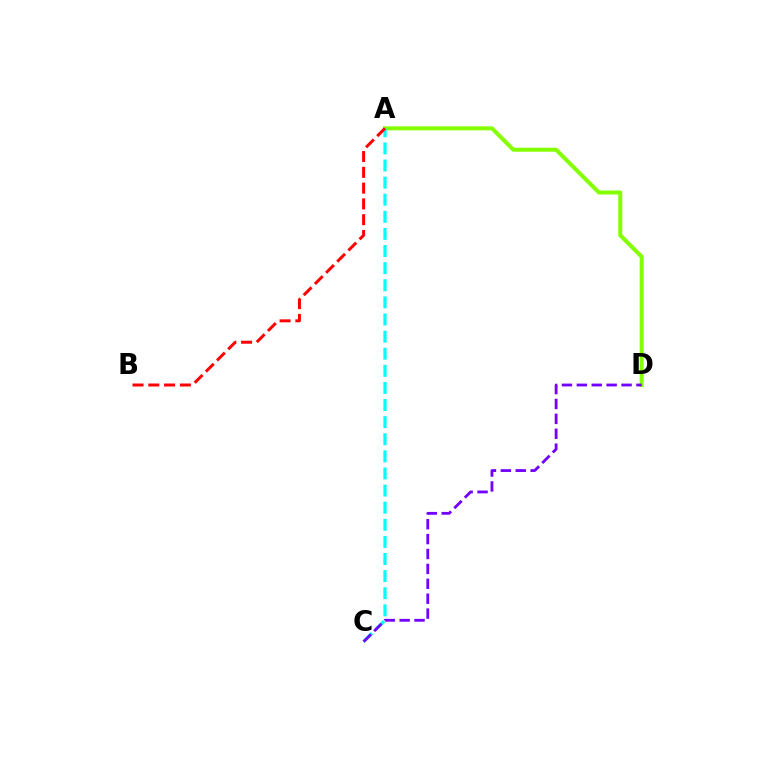{('A', 'D'): [{'color': '#84ff00', 'line_style': 'solid', 'thickness': 2.9}], ('A', 'C'): [{'color': '#00fff6', 'line_style': 'dashed', 'thickness': 2.32}], ('C', 'D'): [{'color': '#7200ff', 'line_style': 'dashed', 'thickness': 2.02}], ('A', 'B'): [{'color': '#ff0000', 'line_style': 'dashed', 'thickness': 2.14}]}